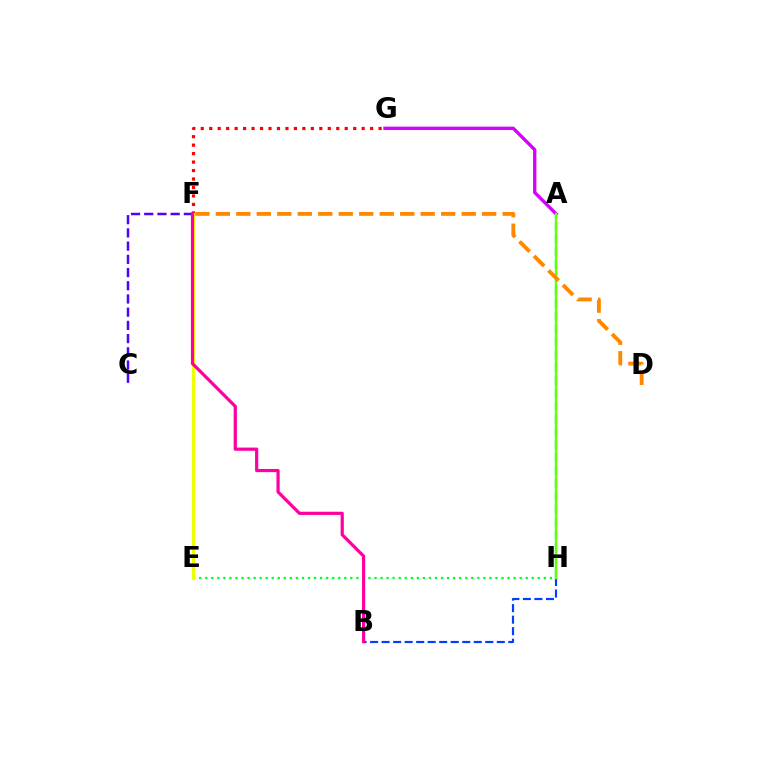{('F', 'G'): [{'color': '#ff0000', 'line_style': 'dotted', 'thickness': 2.3}], ('A', 'H'): [{'color': '#00ffaf', 'line_style': 'dashed', 'thickness': 1.75}, {'color': '#66ff00', 'line_style': 'solid', 'thickness': 1.68}], ('E', 'F'): [{'color': '#00c7ff', 'line_style': 'dashed', 'thickness': 1.95}, {'color': '#eeff00', 'line_style': 'solid', 'thickness': 2.27}], ('E', 'H'): [{'color': '#00ff27', 'line_style': 'dotted', 'thickness': 1.64}], ('B', 'H'): [{'color': '#003fff', 'line_style': 'dashed', 'thickness': 1.56}], ('A', 'G'): [{'color': '#d600ff', 'line_style': 'solid', 'thickness': 2.41}], ('D', 'F'): [{'color': '#ff8800', 'line_style': 'dashed', 'thickness': 2.78}], ('C', 'F'): [{'color': '#4f00ff', 'line_style': 'dashed', 'thickness': 1.8}], ('B', 'F'): [{'color': '#ff00a0', 'line_style': 'solid', 'thickness': 2.31}]}